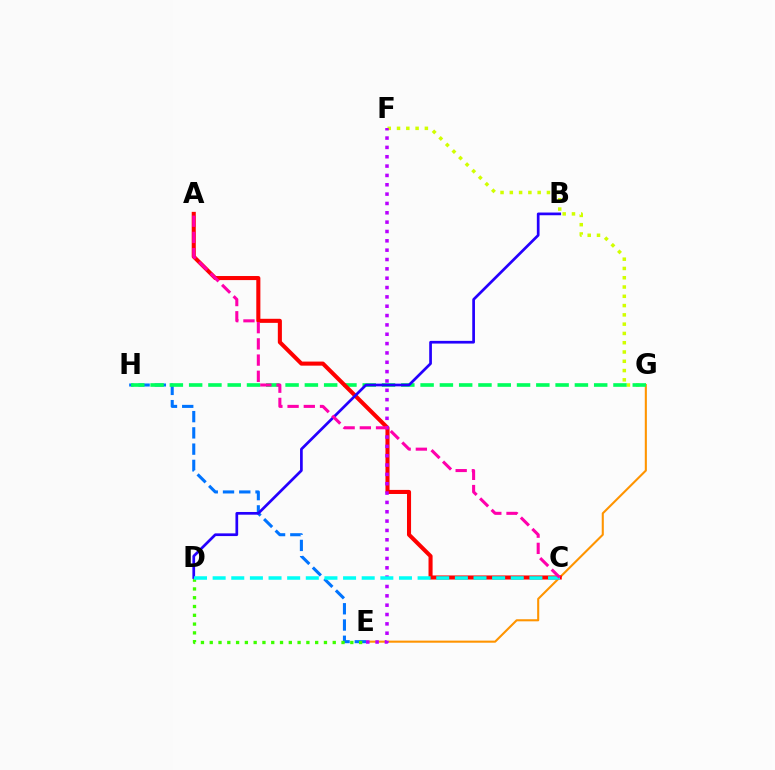{('E', 'G'): [{'color': '#ff9400', 'line_style': 'solid', 'thickness': 1.5}], ('F', 'G'): [{'color': '#d1ff00', 'line_style': 'dotted', 'thickness': 2.52}], ('E', 'H'): [{'color': '#0074ff', 'line_style': 'dashed', 'thickness': 2.21}], ('G', 'H'): [{'color': '#00ff5c', 'line_style': 'dashed', 'thickness': 2.62}], ('D', 'E'): [{'color': '#3dff00', 'line_style': 'dotted', 'thickness': 2.39}], ('A', 'C'): [{'color': '#ff0000', 'line_style': 'solid', 'thickness': 2.93}, {'color': '#ff00ac', 'line_style': 'dashed', 'thickness': 2.2}], ('E', 'F'): [{'color': '#b900ff', 'line_style': 'dotted', 'thickness': 2.54}], ('B', 'D'): [{'color': '#2500ff', 'line_style': 'solid', 'thickness': 1.95}], ('C', 'D'): [{'color': '#00fff6', 'line_style': 'dashed', 'thickness': 2.53}]}